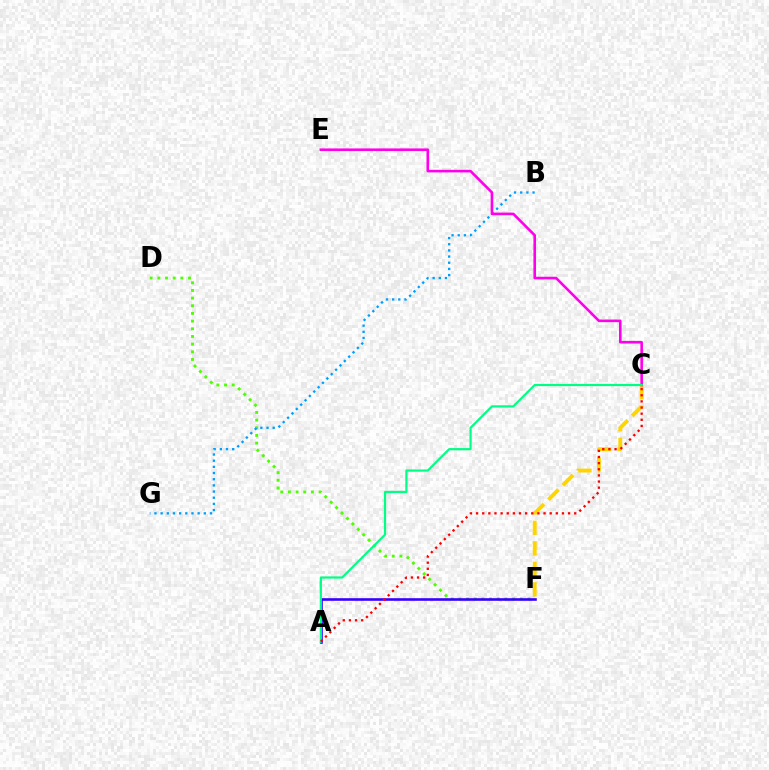{('D', 'F'): [{'color': '#4fff00', 'line_style': 'dotted', 'thickness': 2.08}], ('C', 'F'): [{'color': '#ffd500', 'line_style': 'dashed', 'thickness': 2.79}], ('B', 'G'): [{'color': '#009eff', 'line_style': 'dotted', 'thickness': 1.68}], ('A', 'F'): [{'color': '#3700ff', 'line_style': 'solid', 'thickness': 1.88}], ('C', 'E'): [{'color': '#ff00ed', 'line_style': 'solid', 'thickness': 1.88}], ('A', 'C'): [{'color': '#00ff86', 'line_style': 'solid', 'thickness': 1.59}, {'color': '#ff0000', 'line_style': 'dotted', 'thickness': 1.67}]}